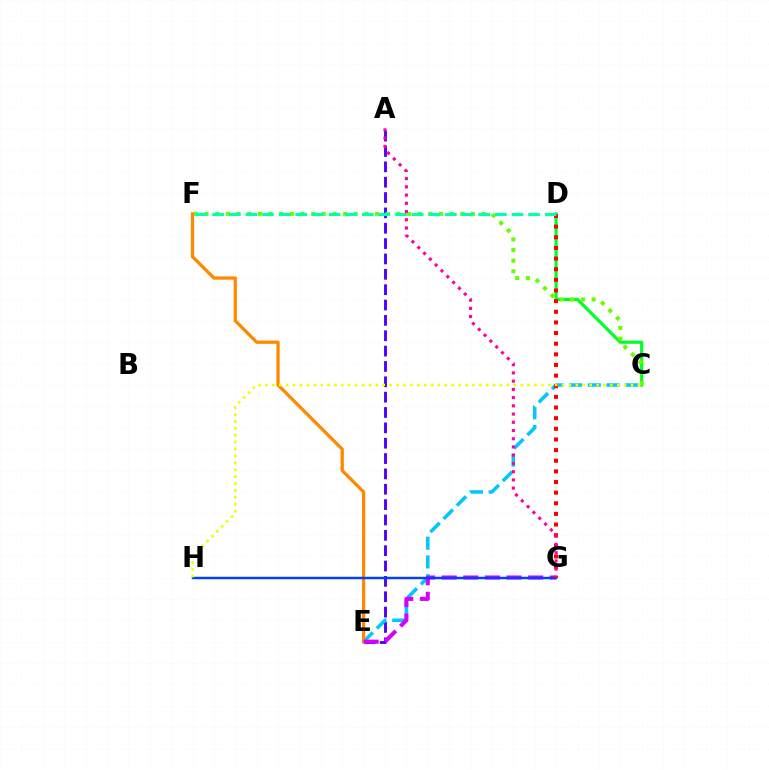{('A', 'E'): [{'color': '#4f00ff', 'line_style': 'dashed', 'thickness': 2.09}], ('C', 'E'): [{'color': '#00c7ff', 'line_style': 'dashed', 'thickness': 2.54}], ('E', 'F'): [{'color': '#ff8800', 'line_style': 'solid', 'thickness': 2.35}], ('E', 'G'): [{'color': '#d600ff', 'line_style': 'dashed', 'thickness': 2.94}], ('C', 'D'): [{'color': '#00ff27', 'line_style': 'solid', 'thickness': 2.28}], ('C', 'F'): [{'color': '#66ff00', 'line_style': 'dotted', 'thickness': 2.9}], ('G', 'H'): [{'color': '#003fff', 'line_style': 'solid', 'thickness': 1.75}], ('D', 'G'): [{'color': '#ff0000', 'line_style': 'dotted', 'thickness': 2.89}], ('D', 'F'): [{'color': '#00ffaf', 'line_style': 'dashed', 'thickness': 2.26}], ('A', 'G'): [{'color': '#ff00a0', 'line_style': 'dotted', 'thickness': 2.24}], ('C', 'H'): [{'color': '#eeff00', 'line_style': 'dotted', 'thickness': 1.87}]}